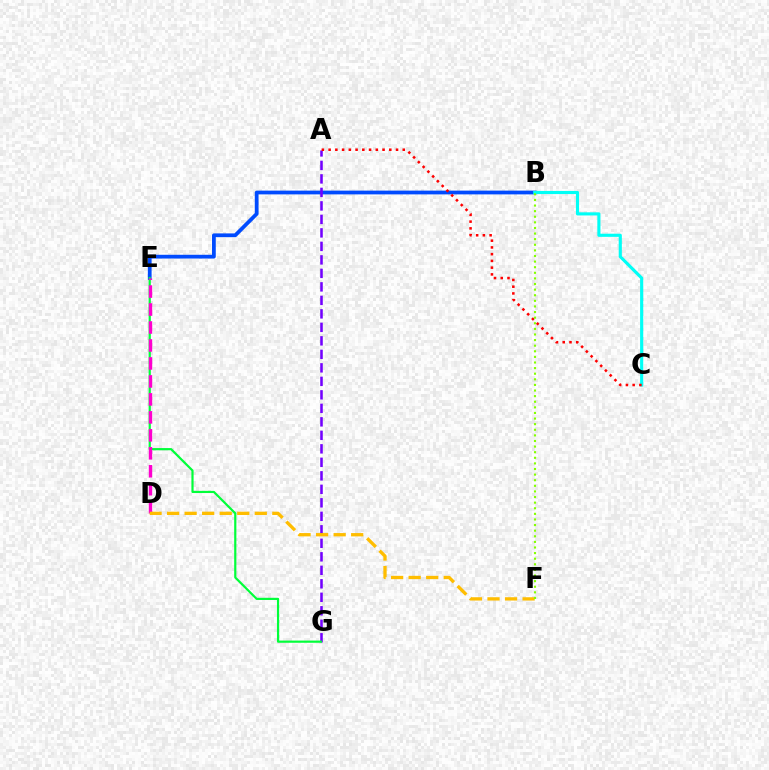{('B', 'E'): [{'color': '#004bff', 'line_style': 'solid', 'thickness': 2.71}], ('B', 'C'): [{'color': '#00fff6', 'line_style': 'solid', 'thickness': 2.25}], ('A', 'G'): [{'color': '#7200ff', 'line_style': 'dashed', 'thickness': 1.83}], ('E', 'G'): [{'color': '#00ff39', 'line_style': 'solid', 'thickness': 1.58}], ('D', 'E'): [{'color': '#ff00cf', 'line_style': 'dashed', 'thickness': 2.44}], ('A', 'C'): [{'color': '#ff0000', 'line_style': 'dotted', 'thickness': 1.83}], ('D', 'F'): [{'color': '#ffbd00', 'line_style': 'dashed', 'thickness': 2.38}], ('B', 'F'): [{'color': '#84ff00', 'line_style': 'dotted', 'thickness': 1.52}]}